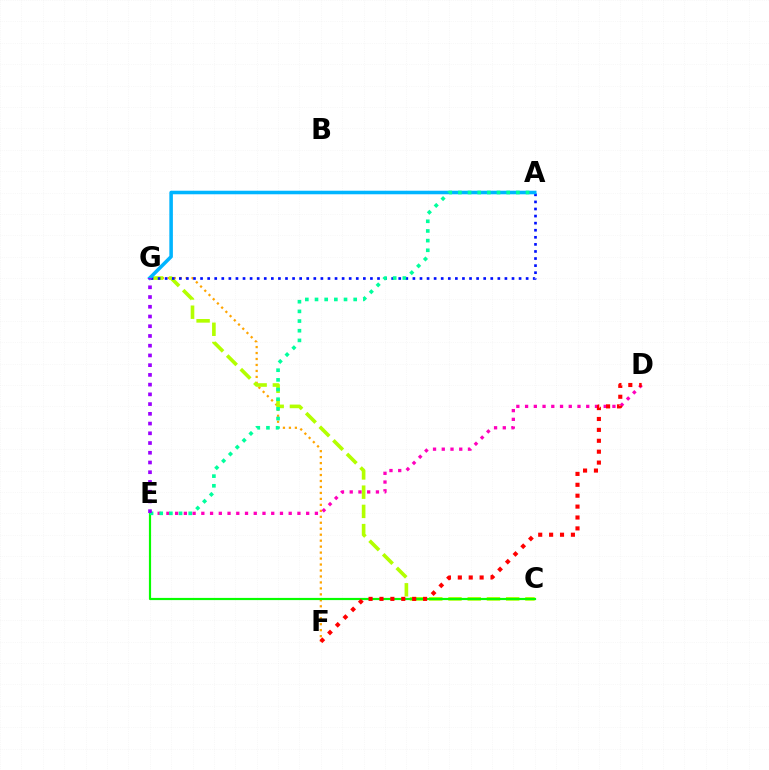{('F', 'G'): [{'color': '#ffa500', 'line_style': 'dotted', 'thickness': 1.62}], ('C', 'G'): [{'color': '#b3ff00', 'line_style': 'dashed', 'thickness': 2.61}], ('D', 'E'): [{'color': '#ff00bd', 'line_style': 'dotted', 'thickness': 2.37}], ('C', 'E'): [{'color': '#08ff00', 'line_style': 'solid', 'thickness': 1.57}], ('A', 'G'): [{'color': '#0010ff', 'line_style': 'dotted', 'thickness': 1.92}, {'color': '#00b5ff', 'line_style': 'solid', 'thickness': 2.55}], ('D', 'F'): [{'color': '#ff0000', 'line_style': 'dotted', 'thickness': 2.96}], ('A', 'E'): [{'color': '#00ff9d', 'line_style': 'dotted', 'thickness': 2.63}], ('E', 'G'): [{'color': '#9b00ff', 'line_style': 'dotted', 'thickness': 2.64}]}